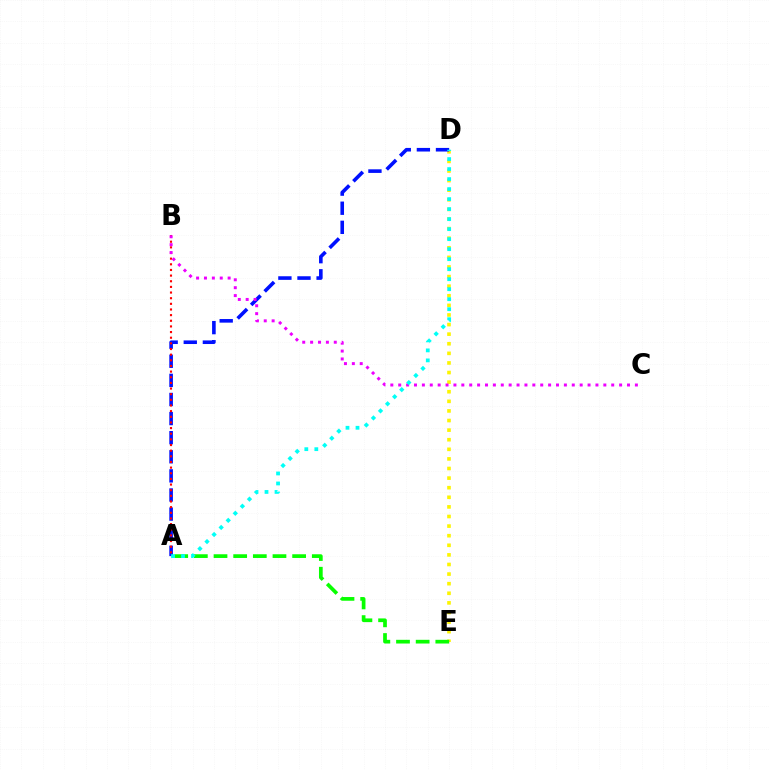{('D', 'E'): [{'color': '#fcf500', 'line_style': 'dotted', 'thickness': 2.61}], ('A', 'D'): [{'color': '#0010ff', 'line_style': 'dashed', 'thickness': 2.6}, {'color': '#00fff6', 'line_style': 'dotted', 'thickness': 2.72}], ('A', 'B'): [{'color': '#ff0000', 'line_style': 'dotted', 'thickness': 1.53}], ('B', 'C'): [{'color': '#ee00ff', 'line_style': 'dotted', 'thickness': 2.14}], ('A', 'E'): [{'color': '#08ff00', 'line_style': 'dashed', 'thickness': 2.67}]}